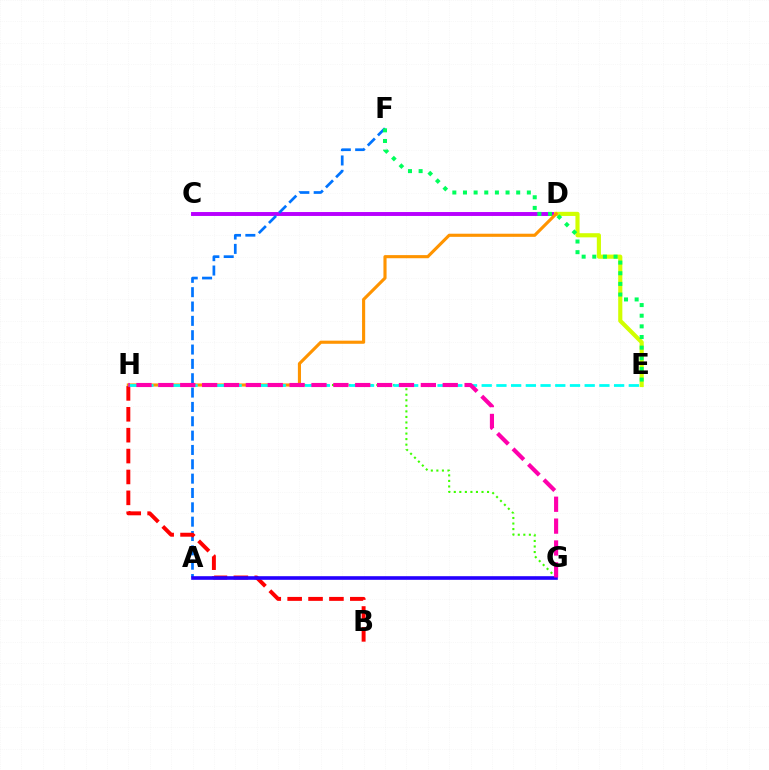{('G', 'H'): [{'color': '#3dff00', 'line_style': 'dotted', 'thickness': 1.51}, {'color': '#ff00ac', 'line_style': 'dashed', 'thickness': 2.97}], ('C', 'D'): [{'color': '#b900ff', 'line_style': 'solid', 'thickness': 2.82}], ('D', 'E'): [{'color': '#d1ff00', 'line_style': 'solid', 'thickness': 2.98}], ('A', 'F'): [{'color': '#0074ff', 'line_style': 'dashed', 'thickness': 1.95}], ('D', 'H'): [{'color': '#ff9400', 'line_style': 'solid', 'thickness': 2.25}], ('B', 'H'): [{'color': '#ff0000', 'line_style': 'dashed', 'thickness': 2.84}], ('E', 'H'): [{'color': '#00fff6', 'line_style': 'dashed', 'thickness': 2.0}], ('A', 'G'): [{'color': '#2500ff', 'line_style': 'solid', 'thickness': 2.61}], ('E', 'F'): [{'color': '#00ff5c', 'line_style': 'dotted', 'thickness': 2.89}]}